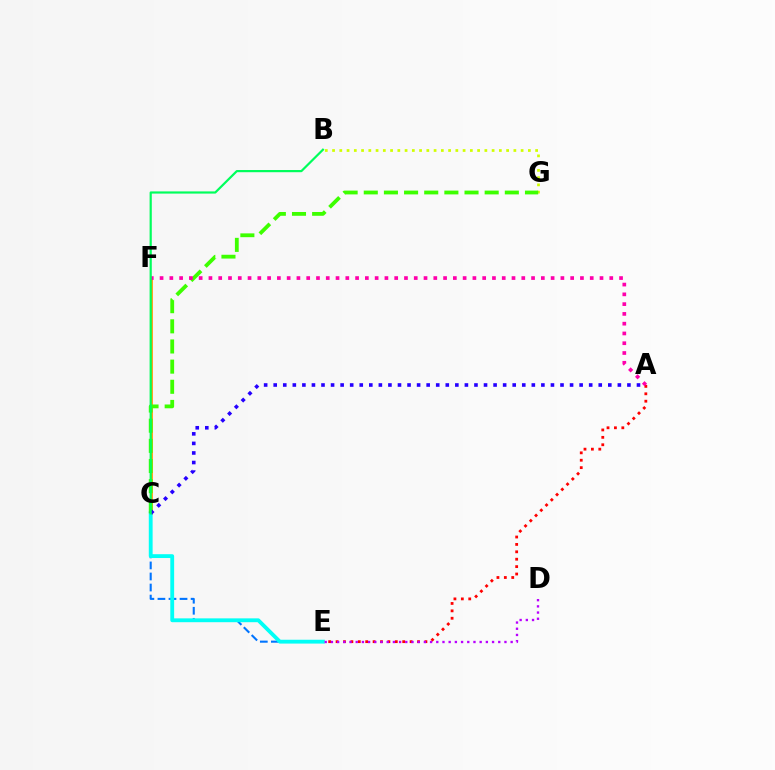{('C', 'E'): [{'color': '#0074ff', 'line_style': 'dashed', 'thickness': 1.5}, {'color': '#00fff6', 'line_style': 'solid', 'thickness': 2.76}], ('A', 'E'): [{'color': '#ff0000', 'line_style': 'dotted', 'thickness': 2.01}], ('C', 'F'): [{'color': '#ff9400', 'line_style': 'solid', 'thickness': 1.96}], ('B', 'G'): [{'color': '#d1ff00', 'line_style': 'dotted', 'thickness': 1.97}], ('C', 'G'): [{'color': '#3dff00', 'line_style': 'dashed', 'thickness': 2.74}], ('A', 'F'): [{'color': '#ff00ac', 'line_style': 'dotted', 'thickness': 2.66}], ('A', 'C'): [{'color': '#2500ff', 'line_style': 'dotted', 'thickness': 2.6}], ('B', 'C'): [{'color': '#00ff5c', 'line_style': 'solid', 'thickness': 1.58}], ('D', 'E'): [{'color': '#b900ff', 'line_style': 'dotted', 'thickness': 1.68}]}